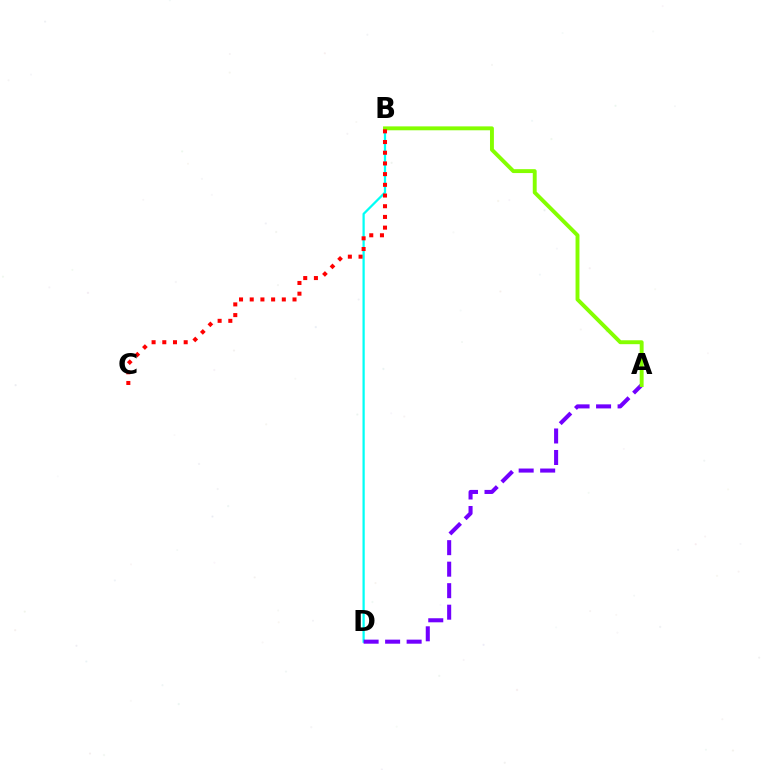{('B', 'D'): [{'color': '#00fff6', 'line_style': 'solid', 'thickness': 1.62}], ('A', 'D'): [{'color': '#7200ff', 'line_style': 'dashed', 'thickness': 2.92}], ('A', 'B'): [{'color': '#84ff00', 'line_style': 'solid', 'thickness': 2.81}], ('B', 'C'): [{'color': '#ff0000', 'line_style': 'dotted', 'thickness': 2.91}]}